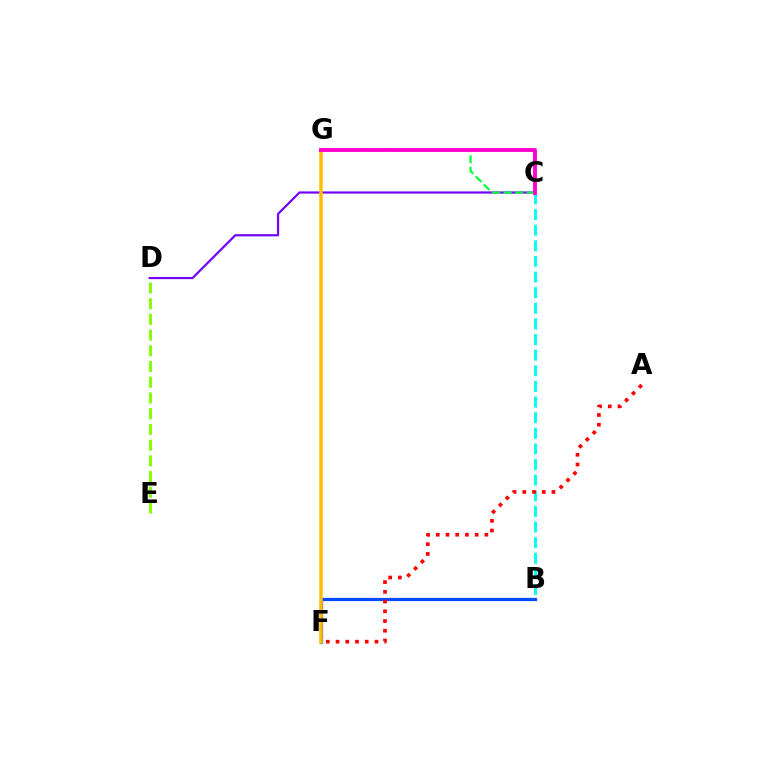{('B', 'C'): [{'color': '#00fff6', 'line_style': 'dashed', 'thickness': 2.12}], ('D', 'E'): [{'color': '#84ff00', 'line_style': 'dashed', 'thickness': 2.13}], ('C', 'D'): [{'color': '#7200ff', 'line_style': 'solid', 'thickness': 1.58}], ('C', 'G'): [{'color': '#00ff39', 'line_style': 'dashed', 'thickness': 1.57}, {'color': '#ff00cf', 'line_style': 'solid', 'thickness': 2.77}], ('B', 'F'): [{'color': '#004bff', 'line_style': 'solid', 'thickness': 2.34}], ('F', 'G'): [{'color': '#ffbd00', 'line_style': 'solid', 'thickness': 2.52}], ('A', 'F'): [{'color': '#ff0000', 'line_style': 'dotted', 'thickness': 2.64}]}